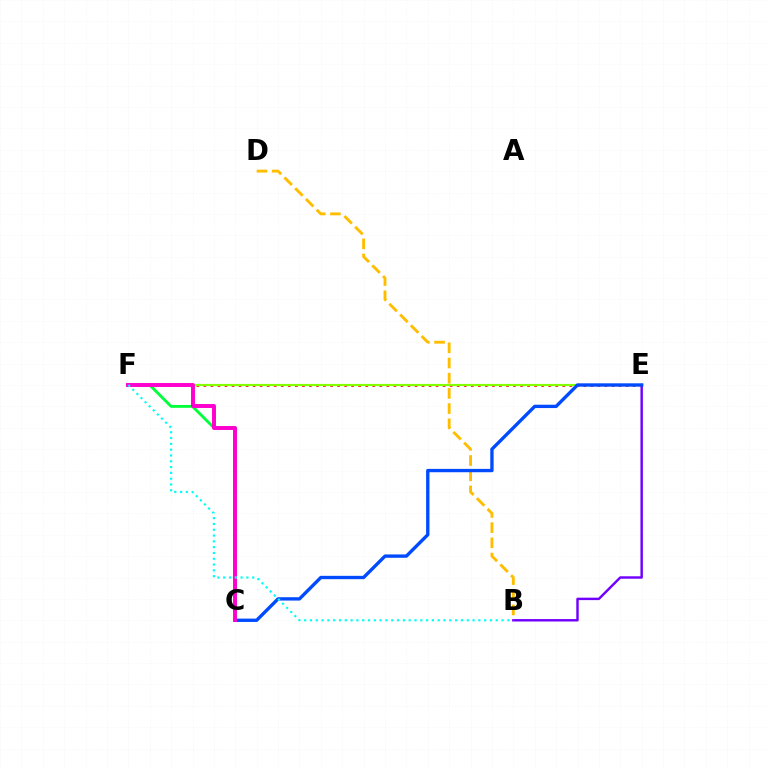{('E', 'F'): [{'color': '#ff0000', 'line_style': 'dotted', 'thickness': 1.91}, {'color': '#84ff00', 'line_style': 'solid', 'thickness': 1.55}], ('B', 'D'): [{'color': '#ffbd00', 'line_style': 'dashed', 'thickness': 2.06}], ('B', 'E'): [{'color': '#7200ff', 'line_style': 'solid', 'thickness': 1.76}], ('C', 'F'): [{'color': '#00ff39', 'line_style': 'solid', 'thickness': 2.04}, {'color': '#ff00cf', 'line_style': 'solid', 'thickness': 2.84}], ('C', 'E'): [{'color': '#004bff', 'line_style': 'solid', 'thickness': 2.41}], ('B', 'F'): [{'color': '#00fff6', 'line_style': 'dotted', 'thickness': 1.58}]}